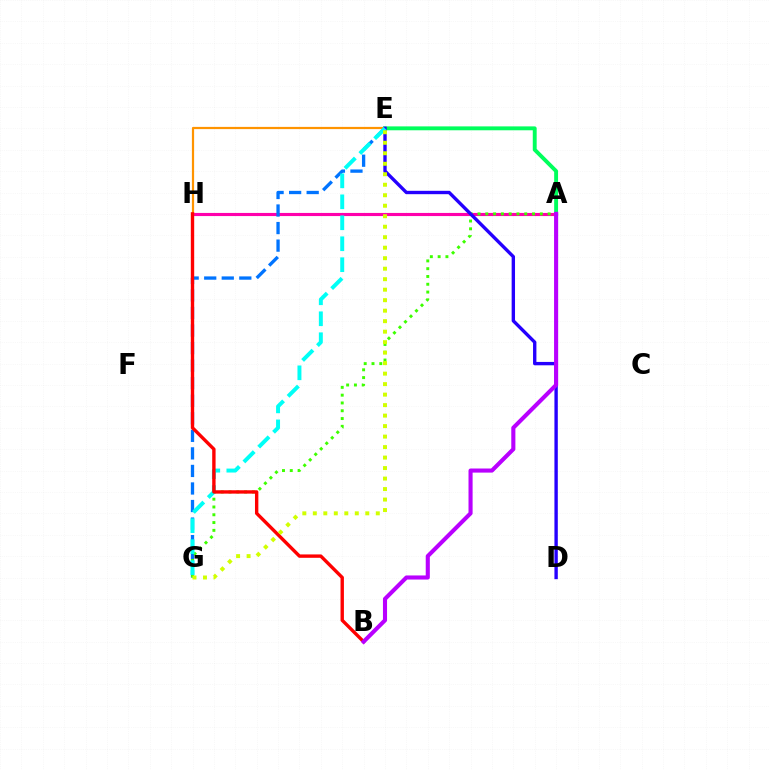{('A', 'H'): [{'color': '#ff00ac', 'line_style': 'solid', 'thickness': 2.25}], ('E', 'H'): [{'color': '#ff9400', 'line_style': 'solid', 'thickness': 1.59}], ('E', 'G'): [{'color': '#0074ff', 'line_style': 'dashed', 'thickness': 2.38}, {'color': '#00fff6', 'line_style': 'dashed', 'thickness': 2.85}, {'color': '#d1ff00', 'line_style': 'dotted', 'thickness': 2.85}], ('A', 'E'): [{'color': '#00ff5c', 'line_style': 'solid', 'thickness': 2.8}], ('A', 'G'): [{'color': '#3dff00', 'line_style': 'dotted', 'thickness': 2.12}], ('D', 'E'): [{'color': '#2500ff', 'line_style': 'solid', 'thickness': 2.43}], ('B', 'H'): [{'color': '#ff0000', 'line_style': 'solid', 'thickness': 2.43}], ('A', 'B'): [{'color': '#b900ff', 'line_style': 'solid', 'thickness': 2.95}]}